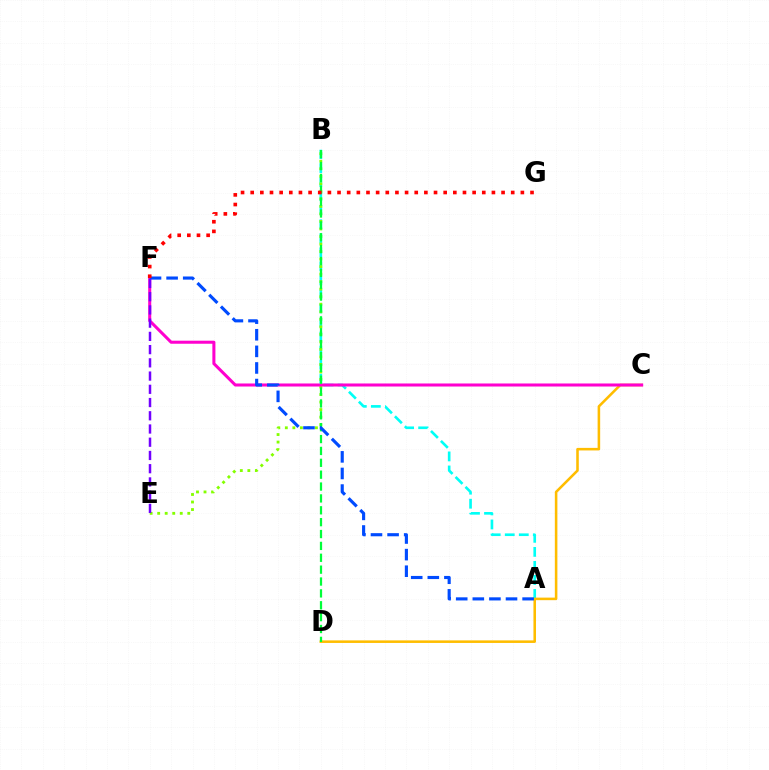{('A', 'B'): [{'color': '#00fff6', 'line_style': 'dashed', 'thickness': 1.91}], ('C', 'D'): [{'color': '#ffbd00', 'line_style': 'solid', 'thickness': 1.84}], ('B', 'E'): [{'color': '#84ff00', 'line_style': 'dotted', 'thickness': 2.04}], ('C', 'F'): [{'color': '#ff00cf', 'line_style': 'solid', 'thickness': 2.19}], ('B', 'D'): [{'color': '#00ff39', 'line_style': 'dashed', 'thickness': 1.61}], ('A', 'F'): [{'color': '#004bff', 'line_style': 'dashed', 'thickness': 2.26}], ('E', 'F'): [{'color': '#7200ff', 'line_style': 'dashed', 'thickness': 1.8}], ('F', 'G'): [{'color': '#ff0000', 'line_style': 'dotted', 'thickness': 2.62}]}